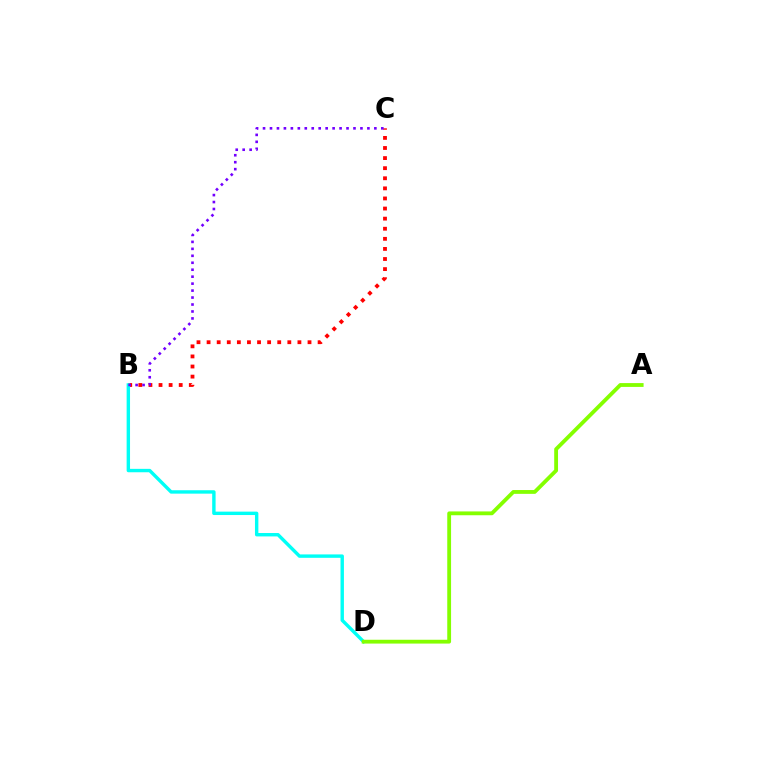{('B', 'C'): [{'color': '#ff0000', 'line_style': 'dotted', 'thickness': 2.74}, {'color': '#7200ff', 'line_style': 'dotted', 'thickness': 1.89}], ('B', 'D'): [{'color': '#00fff6', 'line_style': 'solid', 'thickness': 2.45}], ('A', 'D'): [{'color': '#84ff00', 'line_style': 'solid', 'thickness': 2.75}]}